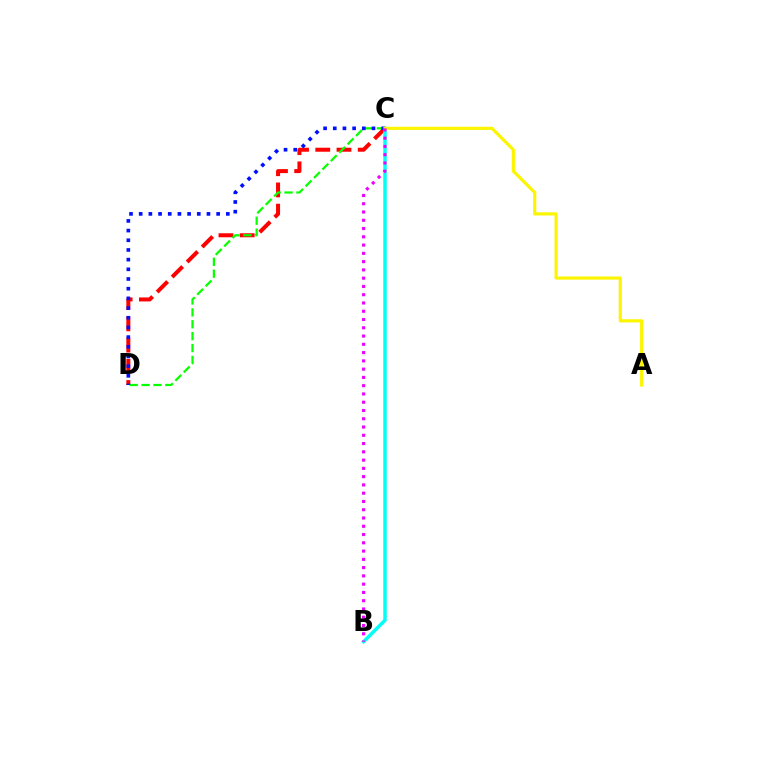{('C', 'D'): [{'color': '#ff0000', 'line_style': 'dashed', 'thickness': 2.88}, {'color': '#08ff00', 'line_style': 'dashed', 'thickness': 1.62}, {'color': '#0010ff', 'line_style': 'dotted', 'thickness': 2.63}], ('B', 'C'): [{'color': '#00fff6', 'line_style': 'solid', 'thickness': 2.5}, {'color': '#ee00ff', 'line_style': 'dotted', 'thickness': 2.25}], ('A', 'C'): [{'color': '#fcf500', 'line_style': 'solid', 'thickness': 2.28}]}